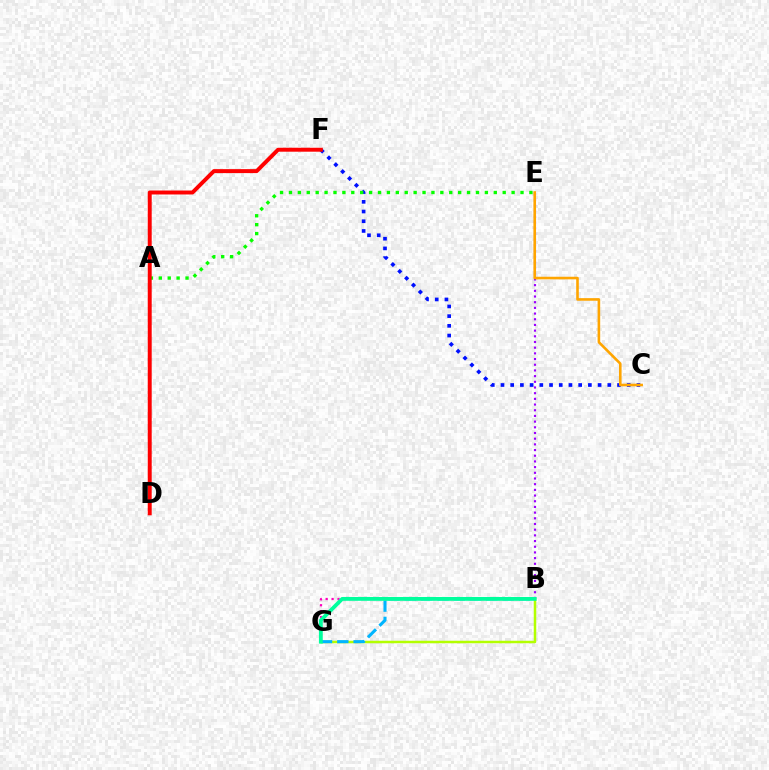{('B', 'G'): [{'color': '#ff00bd', 'line_style': 'dotted', 'thickness': 1.61}, {'color': '#b3ff00', 'line_style': 'solid', 'thickness': 1.8}, {'color': '#00b5ff', 'line_style': 'dashed', 'thickness': 2.21}, {'color': '#00ff9d', 'line_style': 'solid', 'thickness': 2.75}], ('B', 'E'): [{'color': '#9b00ff', 'line_style': 'dotted', 'thickness': 1.55}], ('C', 'F'): [{'color': '#0010ff', 'line_style': 'dotted', 'thickness': 2.64}], ('A', 'E'): [{'color': '#08ff00', 'line_style': 'dotted', 'thickness': 2.42}], ('C', 'E'): [{'color': '#ffa500', 'line_style': 'solid', 'thickness': 1.87}], ('D', 'F'): [{'color': '#ff0000', 'line_style': 'solid', 'thickness': 2.85}]}